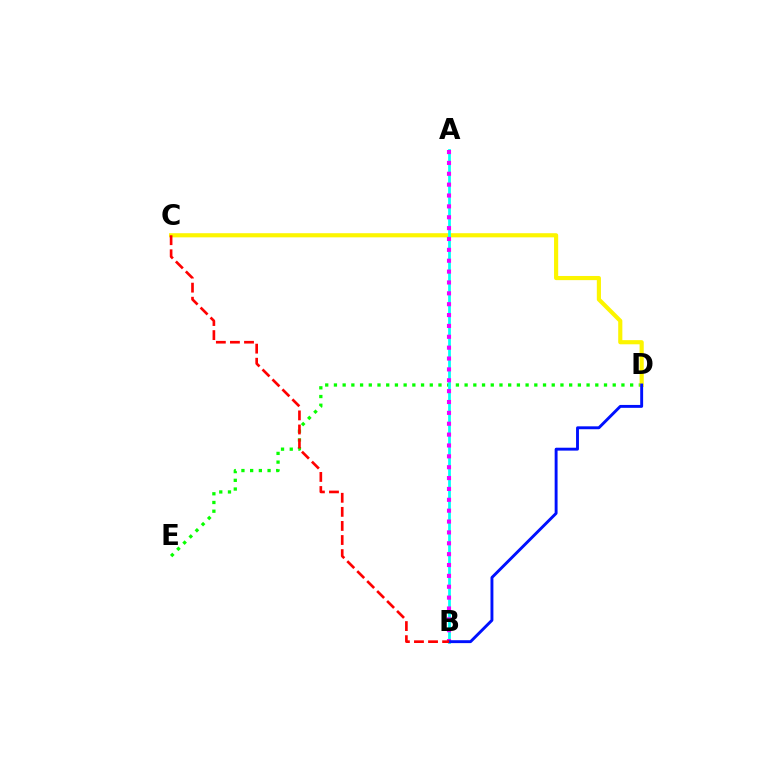{('D', 'E'): [{'color': '#08ff00', 'line_style': 'dotted', 'thickness': 2.37}], ('C', 'D'): [{'color': '#fcf500', 'line_style': 'solid', 'thickness': 2.98}], ('A', 'B'): [{'color': '#00fff6', 'line_style': 'solid', 'thickness': 1.98}, {'color': '#ee00ff', 'line_style': 'dotted', 'thickness': 2.95}], ('B', 'D'): [{'color': '#0010ff', 'line_style': 'solid', 'thickness': 2.09}], ('B', 'C'): [{'color': '#ff0000', 'line_style': 'dashed', 'thickness': 1.91}]}